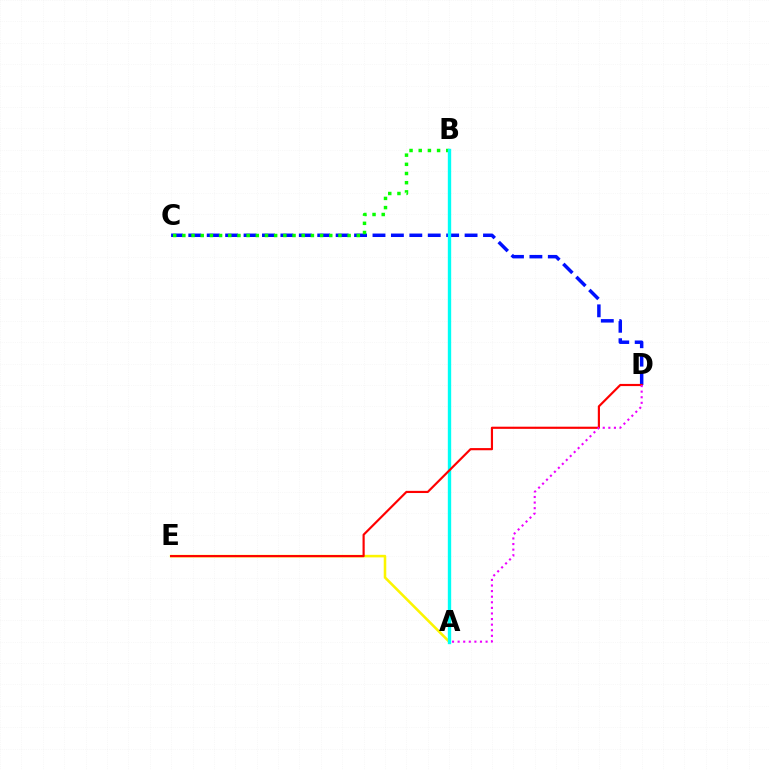{('C', 'D'): [{'color': '#0010ff', 'line_style': 'dashed', 'thickness': 2.5}], ('A', 'E'): [{'color': '#fcf500', 'line_style': 'solid', 'thickness': 1.85}], ('B', 'C'): [{'color': '#08ff00', 'line_style': 'dotted', 'thickness': 2.49}], ('A', 'B'): [{'color': '#00fff6', 'line_style': 'solid', 'thickness': 2.42}], ('D', 'E'): [{'color': '#ff0000', 'line_style': 'solid', 'thickness': 1.56}], ('A', 'D'): [{'color': '#ee00ff', 'line_style': 'dotted', 'thickness': 1.52}]}